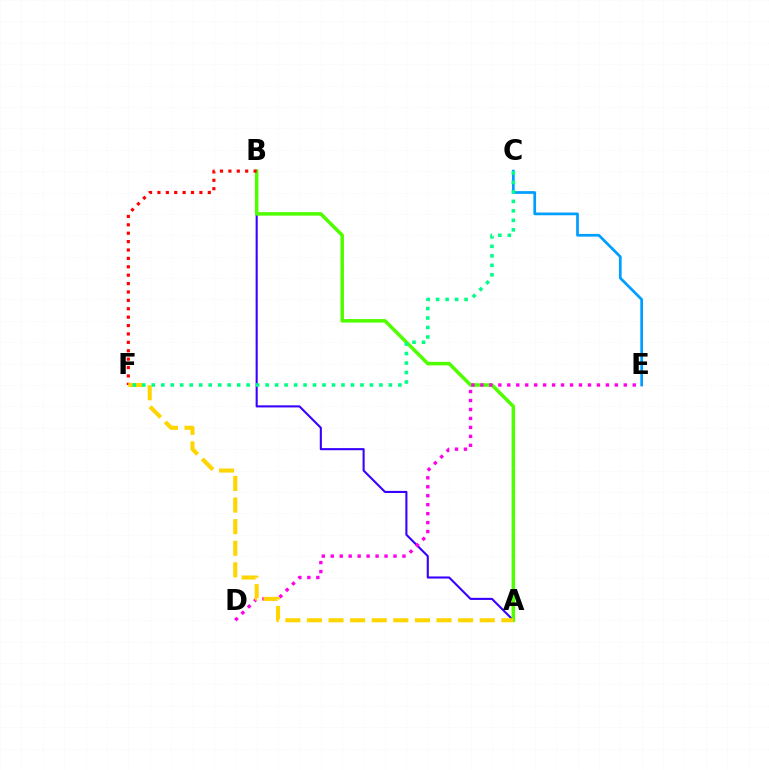{('A', 'B'): [{'color': '#3700ff', 'line_style': 'solid', 'thickness': 1.51}, {'color': '#4fff00', 'line_style': 'solid', 'thickness': 2.53}], ('C', 'E'): [{'color': '#009eff', 'line_style': 'solid', 'thickness': 1.96}], ('B', 'F'): [{'color': '#ff0000', 'line_style': 'dotted', 'thickness': 2.28}], ('D', 'E'): [{'color': '#ff00ed', 'line_style': 'dotted', 'thickness': 2.43}], ('A', 'F'): [{'color': '#ffd500', 'line_style': 'dashed', 'thickness': 2.93}], ('C', 'F'): [{'color': '#00ff86', 'line_style': 'dotted', 'thickness': 2.58}]}